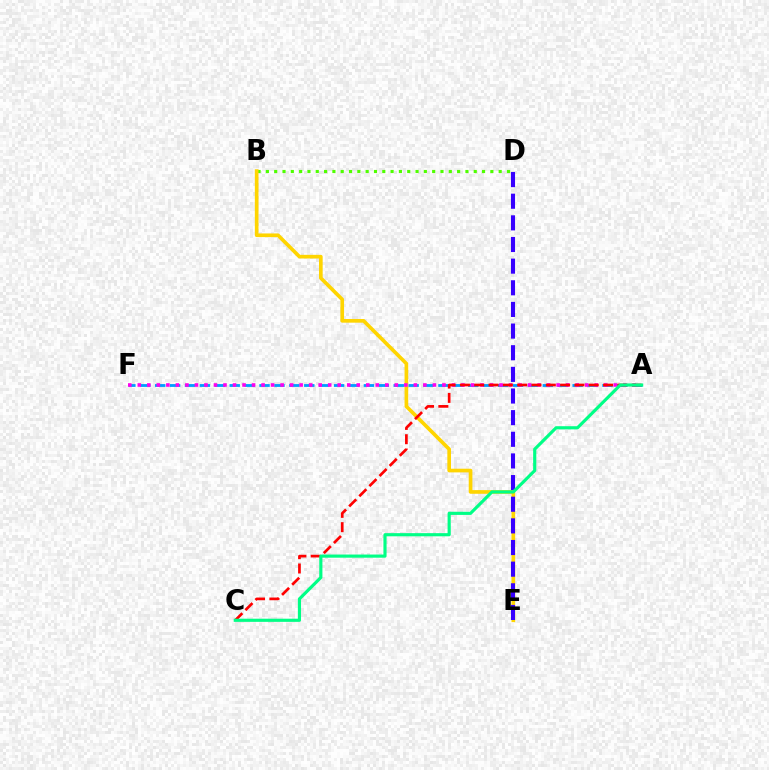{('B', 'D'): [{'color': '#4fff00', 'line_style': 'dotted', 'thickness': 2.26}], ('A', 'F'): [{'color': '#009eff', 'line_style': 'dashed', 'thickness': 2.03}, {'color': '#ff00ed', 'line_style': 'dotted', 'thickness': 2.59}], ('B', 'E'): [{'color': '#ffd500', 'line_style': 'solid', 'thickness': 2.64}], ('A', 'C'): [{'color': '#ff0000', 'line_style': 'dashed', 'thickness': 1.94}, {'color': '#00ff86', 'line_style': 'solid', 'thickness': 2.27}], ('D', 'E'): [{'color': '#3700ff', 'line_style': 'dashed', 'thickness': 2.94}]}